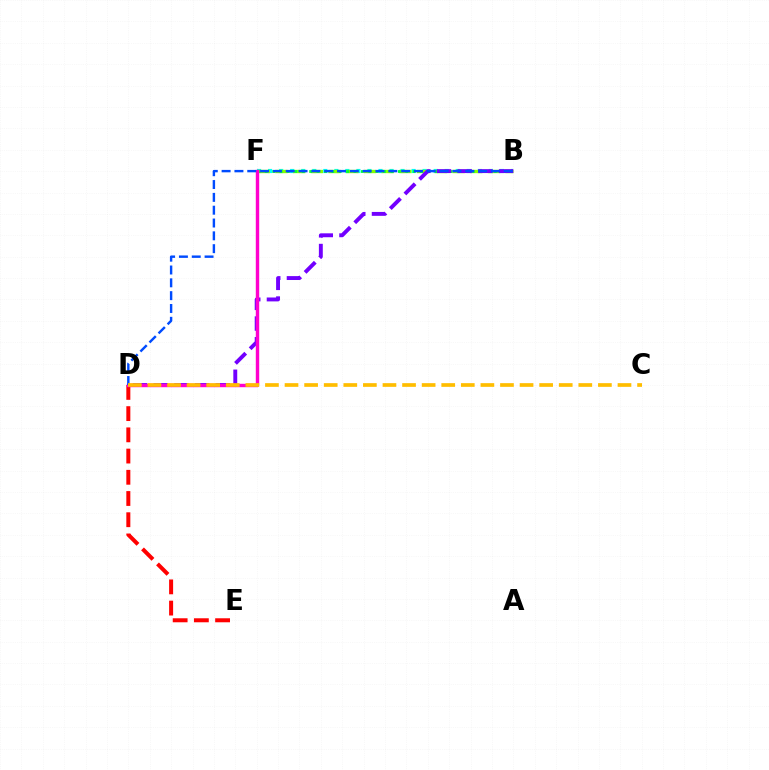{('B', 'F'): [{'color': '#00fff6', 'line_style': 'dotted', 'thickness': 3.0}, {'color': '#84ff00', 'line_style': 'dashed', 'thickness': 2.41}, {'color': '#00ff39', 'line_style': 'dotted', 'thickness': 2.01}], ('B', 'D'): [{'color': '#7200ff', 'line_style': 'dashed', 'thickness': 2.81}, {'color': '#004bff', 'line_style': 'dashed', 'thickness': 1.74}], ('D', 'E'): [{'color': '#ff0000', 'line_style': 'dashed', 'thickness': 2.88}], ('D', 'F'): [{'color': '#ff00cf', 'line_style': 'solid', 'thickness': 2.46}], ('C', 'D'): [{'color': '#ffbd00', 'line_style': 'dashed', 'thickness': 2.66}]}